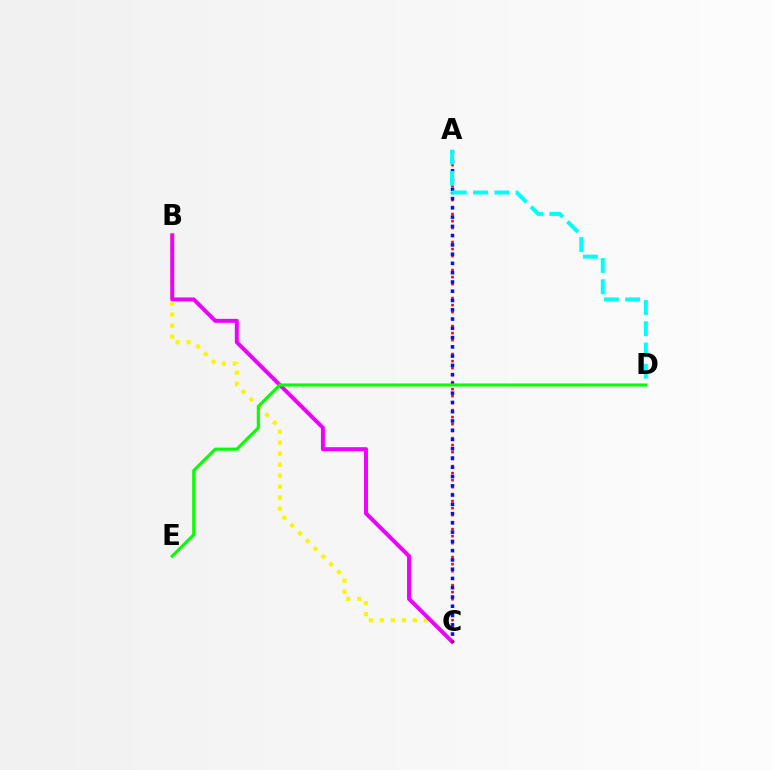{('B', 'C'): [{'color': '#fcf500', 'line_style': 'dotted', 'thickness': 2.99}, {'color': '#ee00ff', 'line_style': 'solid', 'thickness': 2.86}], ('A', 'C'): [{'color': '#ff0000', 'line_style': 'dotted', 'thickness': 1.9}, {'color': '#0010ff', 'line_style': 'dotted', 'thickness': 2.52}], ('A', 'D'): [{'color': '#00fff6', 'line_style': 'dashed', 'thickness': 2.89}], ('D', 'E'): [{'color': '#08ff00', 'line_style': 'solid', 'thickness': 2.26}]}